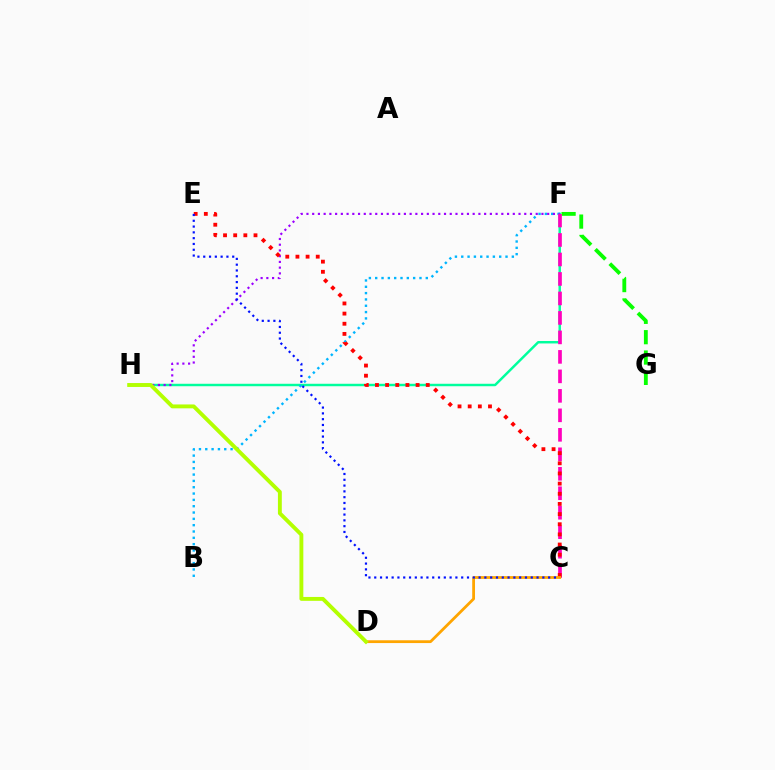{('F', 'H'): [{'color': '#00ff9d', 'line_style': 'solid', 'thickness': 1.77}, {'color': '#9b00ff', 'line_style': 'dotted', 'thickness': 1.56}], ('B', 'F'): [{'color': '#00b5ff', 'line_style': 'dotted', 'thickness': 1.72}], ('F', 'G'): [{'color': '#08ff00', 'line_style': 'dashed', 'thickness': 2.77}], ('C', 'F'): [{'color': '#ff00bd', 'line_style': 'dashed', 'thickness': 2.65}], ('C', 'E'): [{'color': '#ff0000', 'line_style': 'dotted', 'thickness': 2.76}, {'color': '#0010ff', 'line_style': 'dotted', 'thickness': 1.58}], ('C', 'D'): [{'color': '#ffa500', 'line_style': 'solid', 'thickness': 2.01}], ('D', 'H'): [{'color': '#b3ff00', 'line_style': 'solid', 'thickness': 2.79}]}